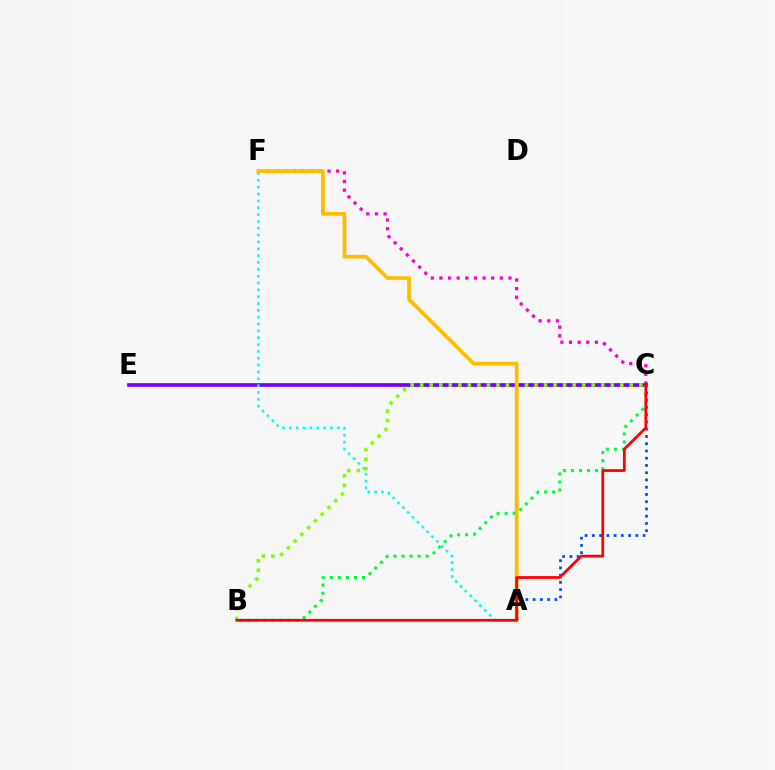{('C', 'F'): [{'color': '#ff00cf', 'line_style': 'dotted', 'thickness': 2.34}], ('C', 'E'): [{'color': '#7200ff', 'line_style': 'solid', 'thickness': 2.64}], ('A', 'F'): [{'color': '#00fff6', 'line_style': 'dotted', 'thickness': 1.86}, {'color': '#ffbd00', 'line_style': 'solid', 'thickness': 2.68}], ('A', 'C'): [{'color': '#004bff', 'line_style': 'dotted', 'thickness': 1.97}], ('B', 'C'): [{'color': '#84ff00', 'line_style': 'dotted', 'thickness': 2.59}, {'color': '#00ff39', 'line_style': 'dotted', 'thickness': 2.19}, {'color': '#ff0000', 'line_style': 'solid', 'thickness': 1.98}]}